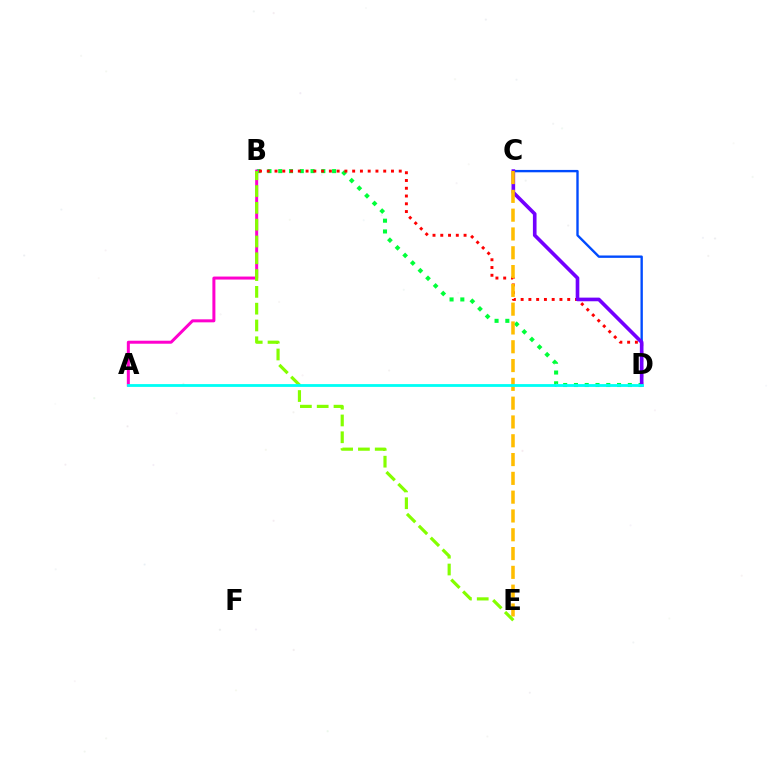{('B', 'D'): [{'color': '#00ff39', 'line_style': 'dotted', 'thickness': 2.93}, {'color': '#ff0000', 'line_style': 'dotted', 'thickness': 2.11}], ('A', 'B'): [{'color': '#ff00cf', 'line_style': 'solid', 'thickness': 2.16}], ('C', 'D'): [{'color': '#004bff', 'line_style': 'solid', 'thickness': 1.71}, {'color': '#7200ff', 'line_style': 'solid', 'thickness': 2.62}], ('C', 'E'): [{'color': '#ffbd00', 'line_style': 'dashed', 'thickness': 2.55}], ('B', 'E'): [{'color': '#84ff00', 'line_style': 'dashed', 'thickness': 2.28}], ('A', 'D'): [{'color': '#00fff6', 'line_style': 'solid', 'thickness': 2.02}]}